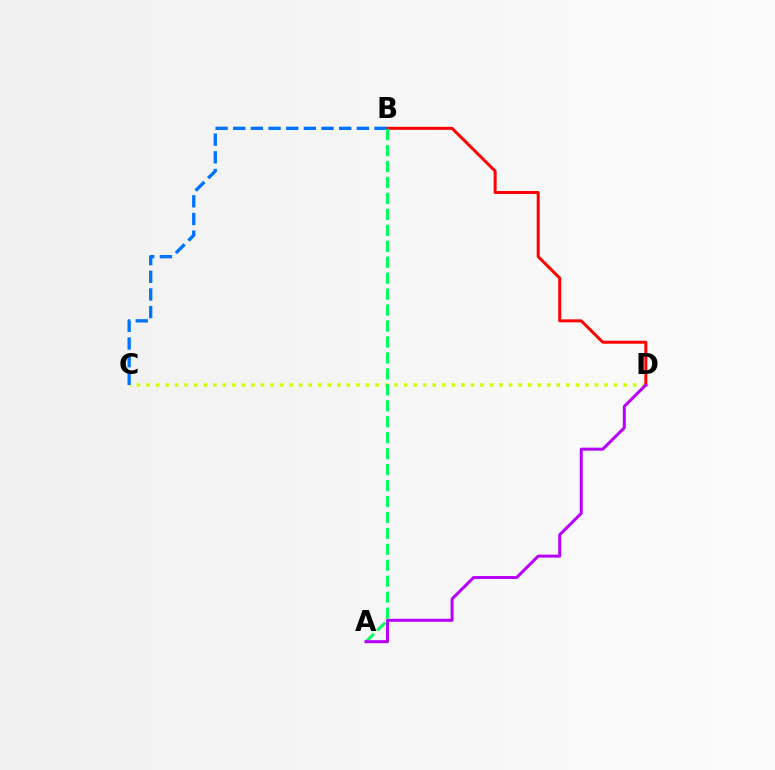{('C', 'D'): [{'color': '#d1ff00', 'line_style': 'dotted', 'thickness': 2.59}], ('B', 'D'): [{'color': '#ff0000', 'line_style': 'solid', 'thickness': 2.15}], ('B', 'C'): [{'color': '#0074ff', 'line_style': 'dashed', 'thickness': 2.4}], ('A', 'B'): [{'color': '#00ff5c', 'line_style': 'dashed', 'thickness': 2.17}], ('A', 'D'): [{'color': '#b900ff', 'line_style': 'solid', 'thickness': 2.16}]}